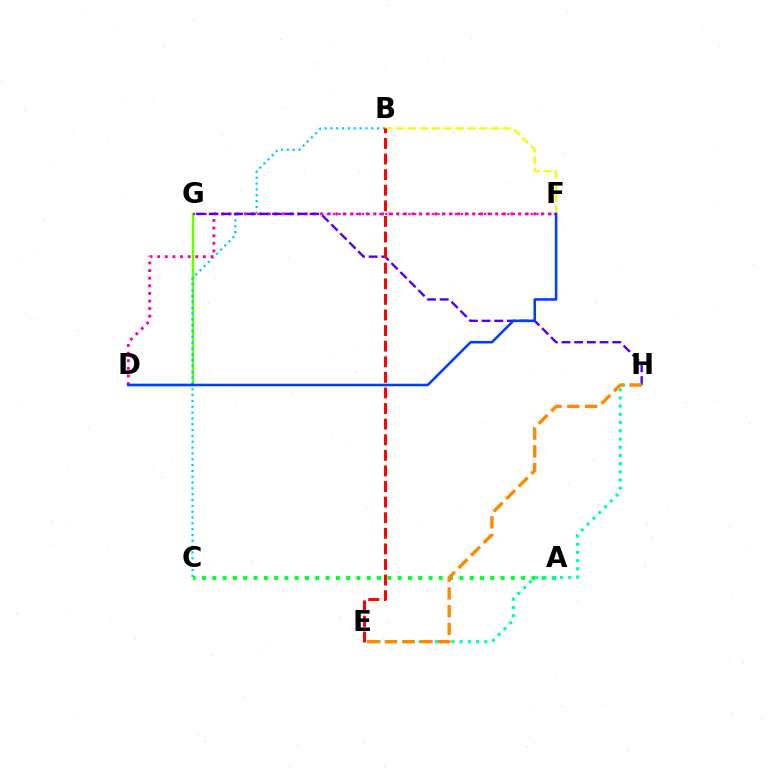{('D', 'G'): [{'color': '#66ff00', 'line_style': 'solid', 'thickness': 1.79}], ('F', 'G'): [{'color': '#d600ff', 'line_style': 'dotted', 'thickness': 1.58}], ('B', 'C'): [{'color': '#00c7ff', 'line_style': 'dotted', 'thickness': 1.58}], ('D', 'F'): [{'color': '#ff00a0', 'line_style': 'dotted', 'thickness': 2.07}, {'color': '#003fff', 'line_style': 'solid', 'thickness': 1.84}], ('G', 'H'): [{'color': '#4f00ff', 'line_style': 'dashed', 'thickness': 1.72}], ('A', 'C'): [{'color': '#00ff27', 'line_style': 'dotted', 'thickness': 2.8}], ('E', 'H'): [{'color': '#00ffaf', 'line_style': 'dotted', 'thickness': 2.23}, {'color': '#ff8800', 'line_style': 'dashed', 'thickness': 2.41}], ('B', 'F'): [{'color': '#eeff00', 'line_style': 'dashed', 'thickness': 1.61}], ('B', 'E'): [{'color': '#ff0000', 'line_style': 'dashed', 'thickness': 2.12}]}